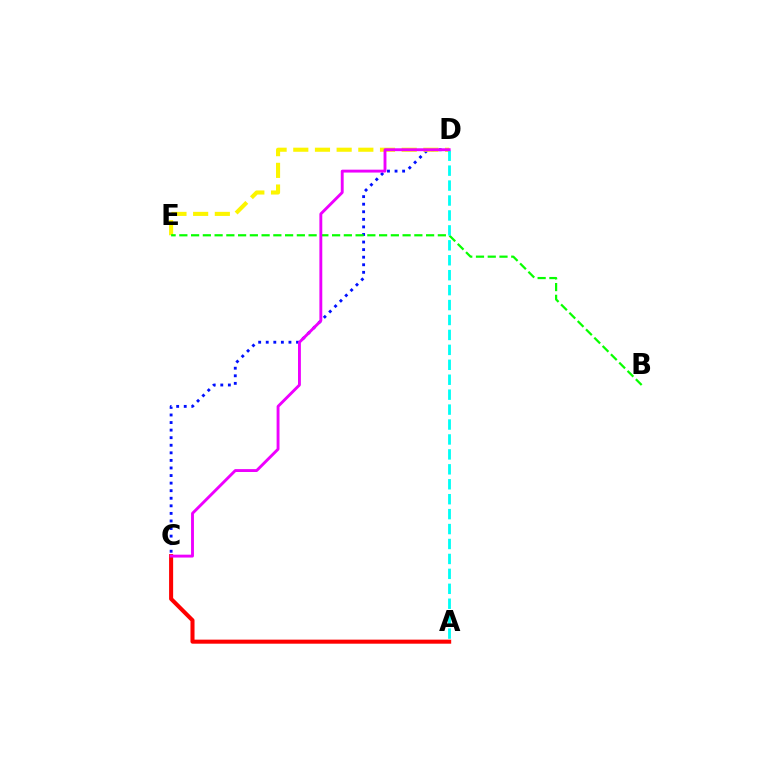{('C', 'D'): [{'color': '#0010ff', 'line_style': 'dotted', 'thickness': 2.06}, {'color': '#ee00ff', 'line_style': 'solid', 'thickness': 2.08}], ('D', 'E'): [{'color': '#fcf500', 'line_style': 'dashed', 'thickness': 2.95}], ('B', 'E'): [{'color': '#08ff00', 'line_style': 'dashed', 'thickness': 1.6}], ('A', 'C'): [{'color': '#ff0000', 'line_style': 'solid', 'thickness': 2.92}], ('A', 'D'): [{'color': '#00fff6', 'line_style': 'dashed', 'thickness': 2.03}]}